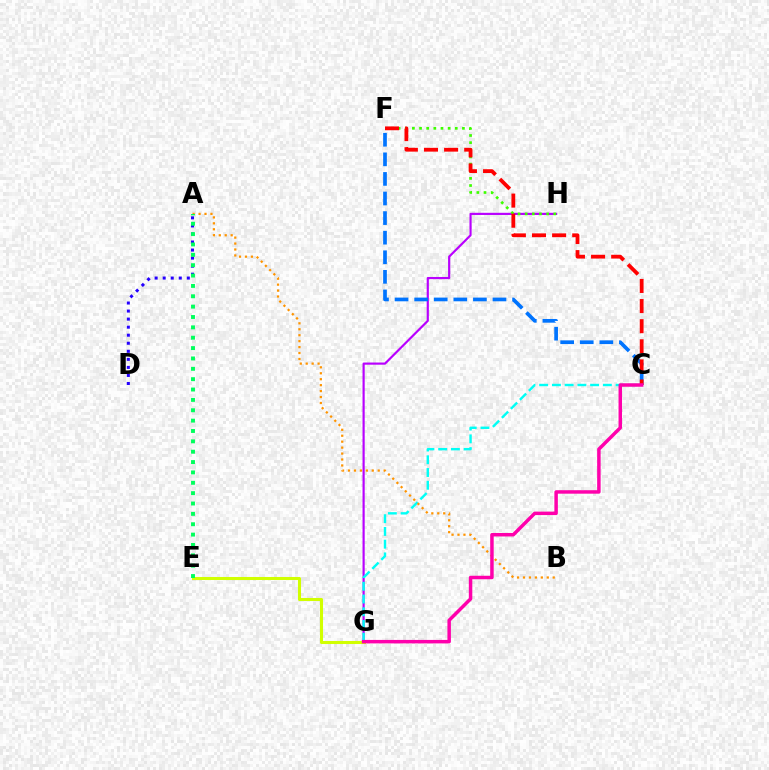{('G', 'H'): [{'color': '#b900ff', 'line_style': 'solid', 'thickness': 1.56}], ('F', 'H'): [{'color': '#3dff00', 'line_style': 'dotted', 'thickness': 1.94}], ('C', 'G'): [{'color': '#00fff6', 'line_style': 'dashed', 'thickness': 1.73}, {'color': '#ff00ac', 'line_style': 'solid', 'thickness': 2.51}], ('A', 'B'): [{'color': '#ff9400', 'line_style': 'dotted', 'thickness': 1.61}], ('A', 'D'): [{'color': '#2500ff', 'line_style': 'dotted', 'thickness': 2.19}], ('E', 'G'): [{'color': '#d1ff00', 'line_style': 'solid', 'thickness': 2.19}], ('A', 'E'): [{'color': '#00ff5c', 'line_style': 'dotted', 'thickness': 2.82}], ('C', 'F'): [{'color': '#0074ff', 'line_style': 'dashed', 'thickness': 2.66}, {'color': '#ff0000', 'line_style': 'dashed', 'thickness': 2.73}]}